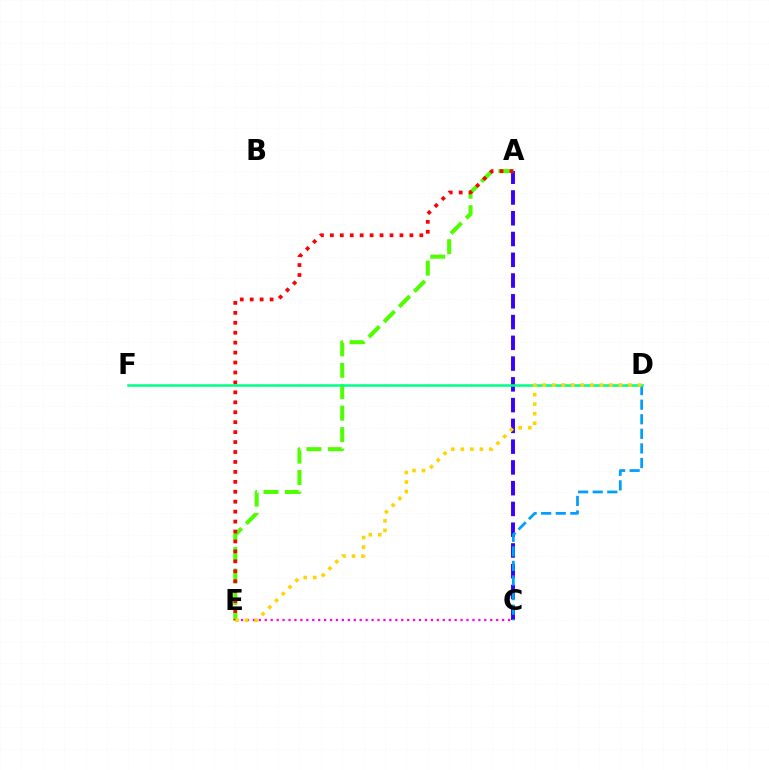{('C', 'E'): [{'color': '#ff00ed', 'line_style': 'dotted', 'thickness': 1.61}], ('A', 'C'): [{'color': '#3700ff', 'line_style': 'dashed', 'thickness': 2.82}], ('A', 'E'): [{'color': '#4fff00', 'line_style': 'dashed', 'thickness': 2.91}, {'color': '#ff0000', 'line_style': 'dotted', 'thickness': 2.7}], ('C', 'D'): [{'color': '#009eff', 'line_style': 'dashed', 'thickness': 1.98}], ('D', 'F'): [{'color': '#00ff86', 'line_style': 'solid', 'thickness': 1.82}], ('D', 'E'): [{'color': '#ffd500', 'line_style': 'dotted', 'thickness': 2.59}]}